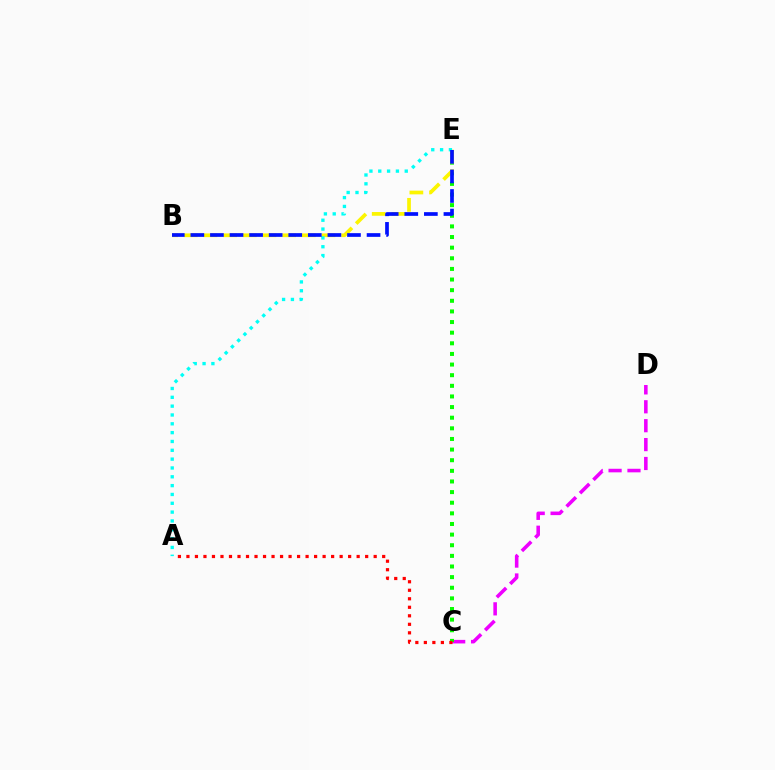{('C', 'D'): [{'color': '#ee00ff', 'line_style': 'dashed', 'thickness': 2.57}], ('C', 'E'): [{'color': '#08ff00', 'line_style': 'dotted', 'thickness': 2.89}], ('A', 'C'): [{'color': '#ff0000', 'line_style': 'dotted', 'thickness': 2.31}], ('B', 'E'): [{'color': '#fcf500', 'line_style': 'dashed', 'thickness': 2.67}, {'color': '#0010ff', 'line_style': 'dashed', 'thickness': 2.66}], ('A', 'E'): [{'color': '#00fff6', 'line_style': 'dotted', 'thickness': 2.4}]}